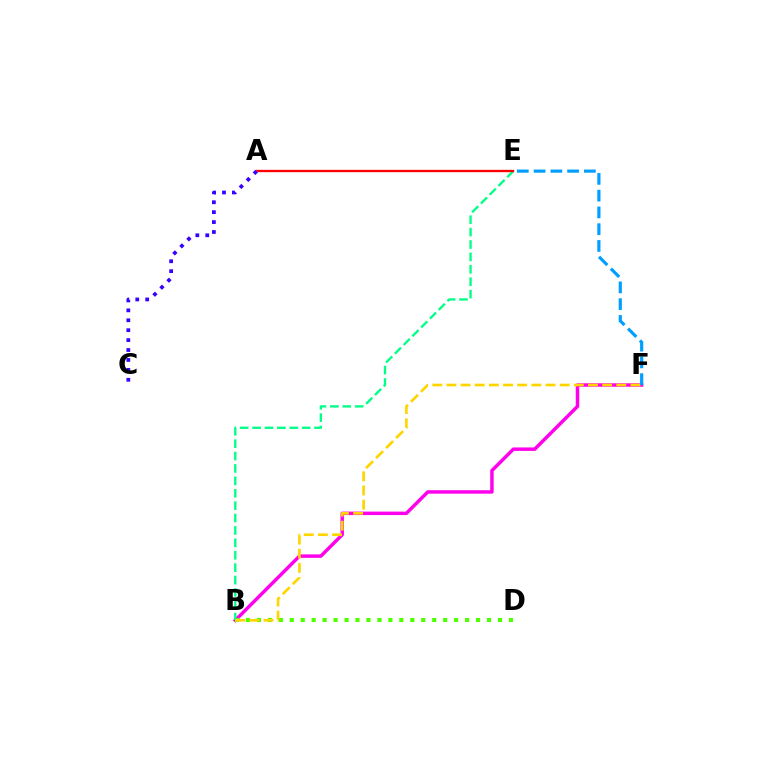{('B', 'F'): [{'color': '#ff00ed', 'line_style': 'solid', 'thickness': 2.49}, {'color': '#ffd500', 'line_style': 'dashed', 'thickness': 1.92}], ('B', 'D'): [{'color': '#4fff00', 'line_style': 'dotted', 'thickness': 2.98}], ('B', 'E'): [{'color': '#00ff86', 'line_style': 'dashed', 'thickness': 1.68}], ('E', 'F'): [{'color': '#009eff', 'line_style': 'dashed', 'thickness': 2.28}], ('A', 'E'): [{'color': '#ff0000', 'line_style': 'solid', 'thickness': 1.67}], ('A', 'C'): [{'color': '#3700ff', 'line_style': 'dotted', 'thickness': 2.69}]}